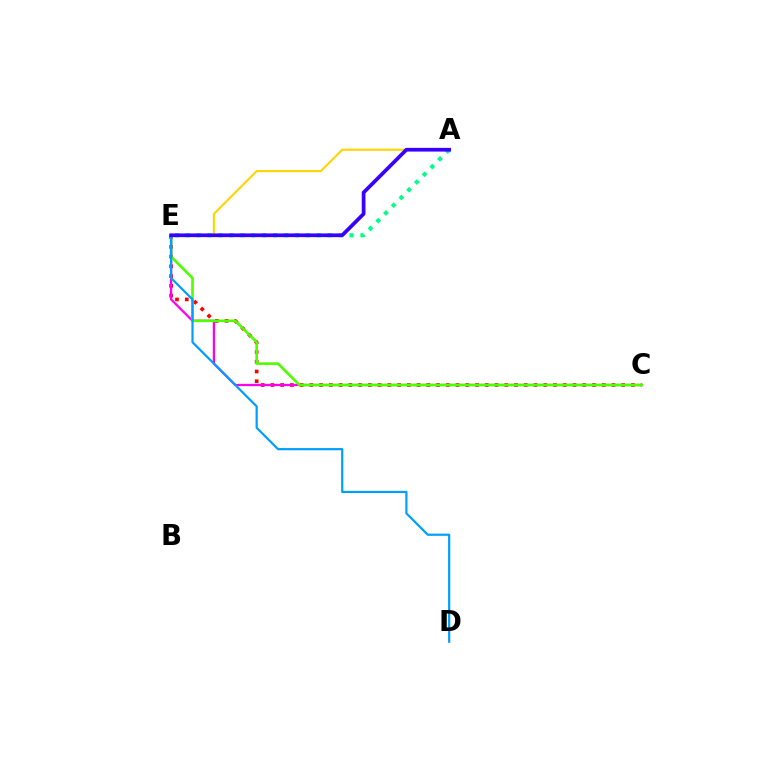{('C', 'E'): [{'color': '#ff0000', 'line_style': 'dotted', 'thickness': 2.65}, {'color': '#ff00ed', 'line_style': 'solid', 'thickness': 1.62}, {'color': '#4fff00', 'line_style': 'solid', 'thickness': 1.89}], ('A', 'E'): [{'color': '#00ff86', 'line_style': 'dotted', 'thickness': 2.97}, {'color': '#ffd500', 'line_style': 'solid', 'thickness': 1.51}, {'color': '#3700ff', 'line_style': 'solid', 'thickness': 2.68}], ('D', 'E'): [{'color': '#009eff', 'line_style': 'solid', 'thickness': 1.59}]}